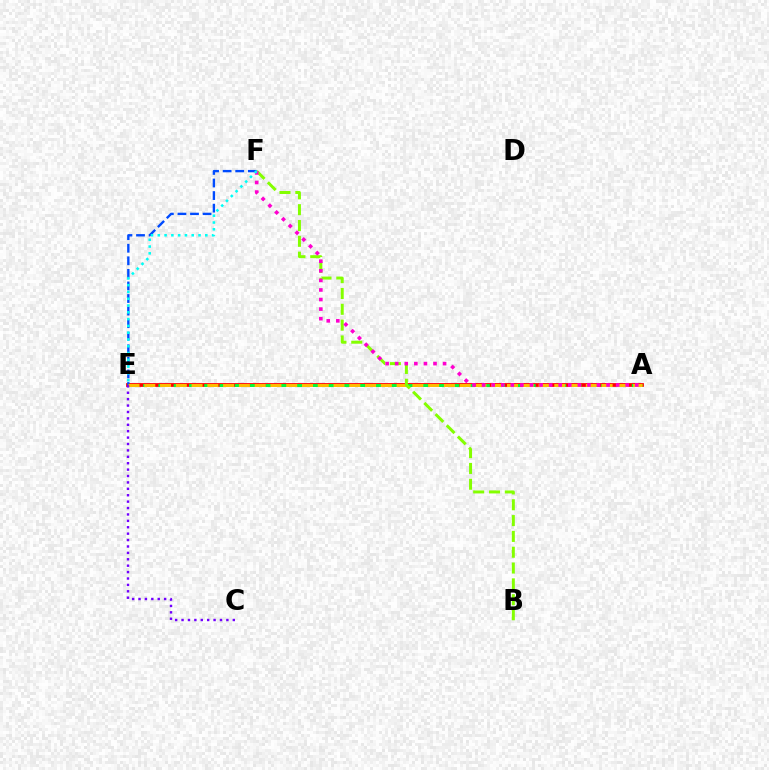{('A', 'E'): [{'color': '#ff0000', 'line_style': 'solid', 'thickness': 2.7}, {'color': '#00ff39', 'line_style': 'dashed', 'thickness': 2.07}, {'color': '#ffbd00', 'line_style': 'dashed', 'thickness': 2.14}], ('E', 'F'): [{'color': '#004bff', 'line_style': 'dashed', 'thickness': 1.71}, {'color': '#00fff6', 'line_style': 'dotted', 'thickness': 1.84}], ('C', 'E'): [{'color': '#7200ff', 'line_style': 'dotted', 'thickness': 1.74}], ('B', 'F'): [{'color': '#84ff00', 'line_style': 'dashed', 'thickness': 2.15}], ('A', 'F'): [{'color': '#ff00cf', 'line_style': 'dotted', 'thickness': 2.6}]}